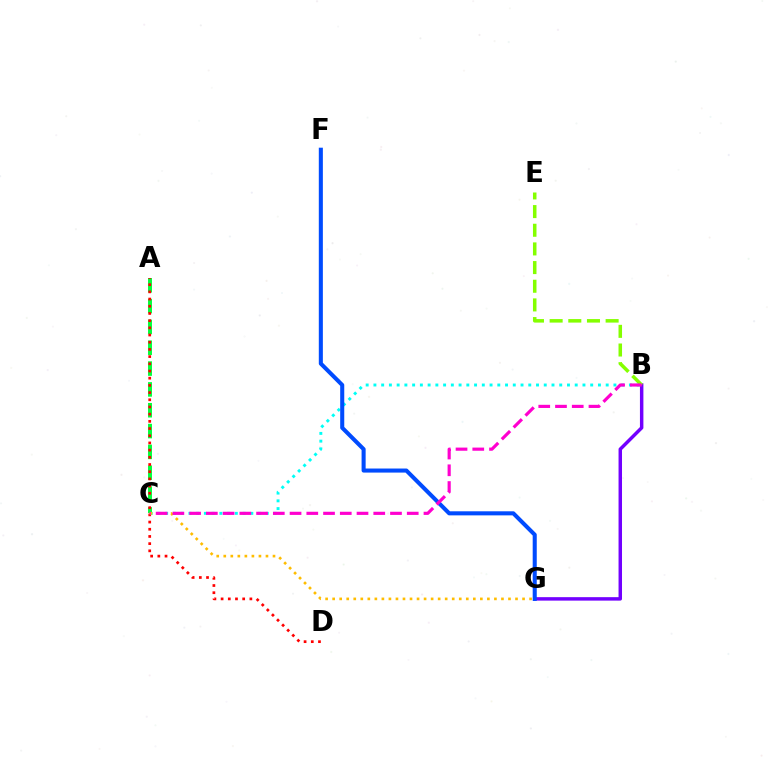{('B', 'C'): [{'color': '#00fff6', 'line_style': 'dotted', 'thickness': 2.1}, {'color': '#ff00cf', 'line_style': 'dashed', 'thickness': 2.27}], ('B', 'G'): [{'color': '#7200ff', 'line_style': 'solid', 'thickness': 2.49}], ('F', 'G'): [{'color': '#004bff', 'line_style': 'solid', 'thickness': 2.92}], ('A', 'C'): [{'color': '#00ff39', 'line_style': 'dashed', 'thickness': 2.83}], ('B', 'E'): [{'color': '#84ff00', 'line_style': 'dashed', 'thickness': 2.54}], ('A', 'D'): [{'color': '#ff0000', 'line_style': 'dotted', 'thickness': 1.95}], ('C', 'G'): [{'color': '#ffbd00', 'line_style': 'dotted', 'thickness': 1.91}]}